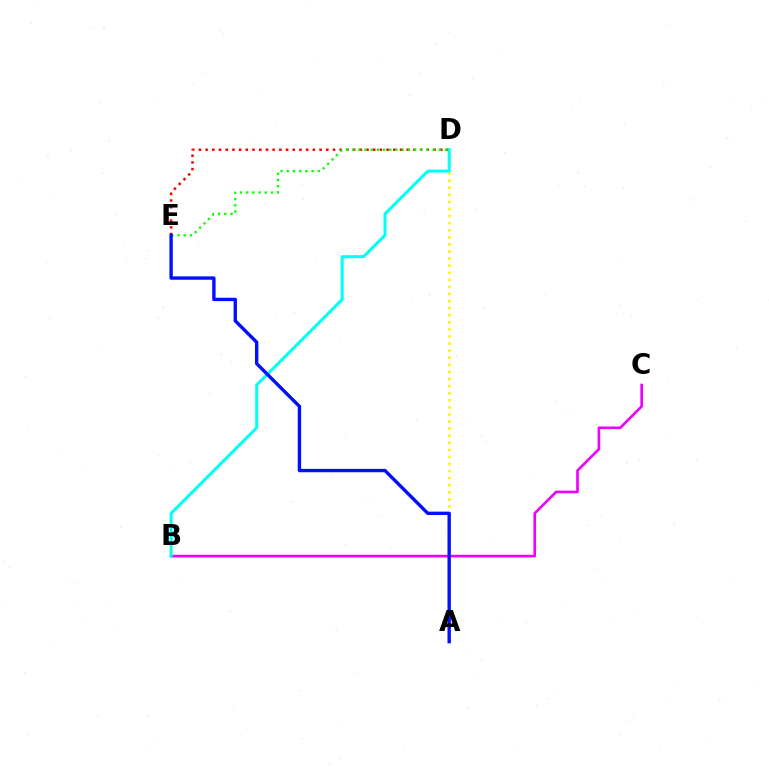{('B', 'C'): [{'color': '#ee00ff', 'line_style': 'solid', 'thickness': 1.9}], ('D', 'E'): [{'color': '#ff0000', 'line_style': 'dotted', 'thickness': 1.82}, {'color': '#08ff00', 'line_style': 'dotted', 'thickness': 1.68}], ('A', 'D'): [{'color': '#fcf500', 'line_style': 'dotted', 'thickness': 1.92}], ('B', 'D'): [{'color': '#00fff6', 'line_style': 'solid', 'thickness': 2.16}], ('A', 'E'): [{'color': '#0010ff', 'line_style': 'solid', 'thickness': 2.43}]}